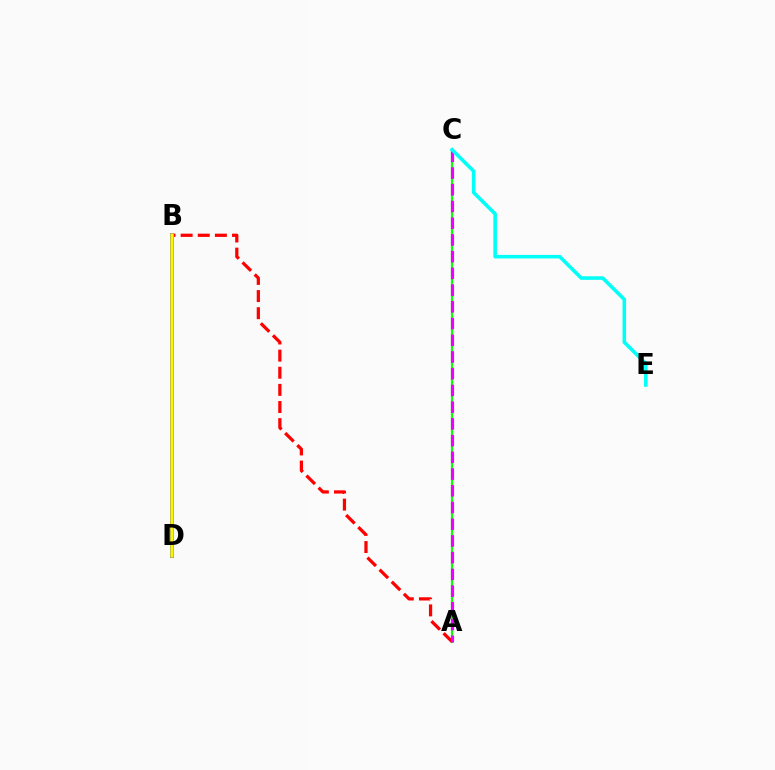{('A', 'C'): [{'color': '#08ff00', 'line_style': 'solid', 'thickness': 1.6}, {'color': '#ee00ff', 'line_style': 'dashed', 'thickness': 2.27}], ('B', 'D'): [{'color': '#0010ff', 'line_style': 'solid', 'thickness': 2.76}, {'color': '#fcf500', 'line_style': 'solid', 'thickness': 2.53}], ('A', 'B'): [{'color': '#ff0000', 'line_style': 'dashed', 'thickness': 2.33}], ('C', 'E'): [{'color': '#00fff6', 'line_style': 'solid', 'thickness': 2.56}]}